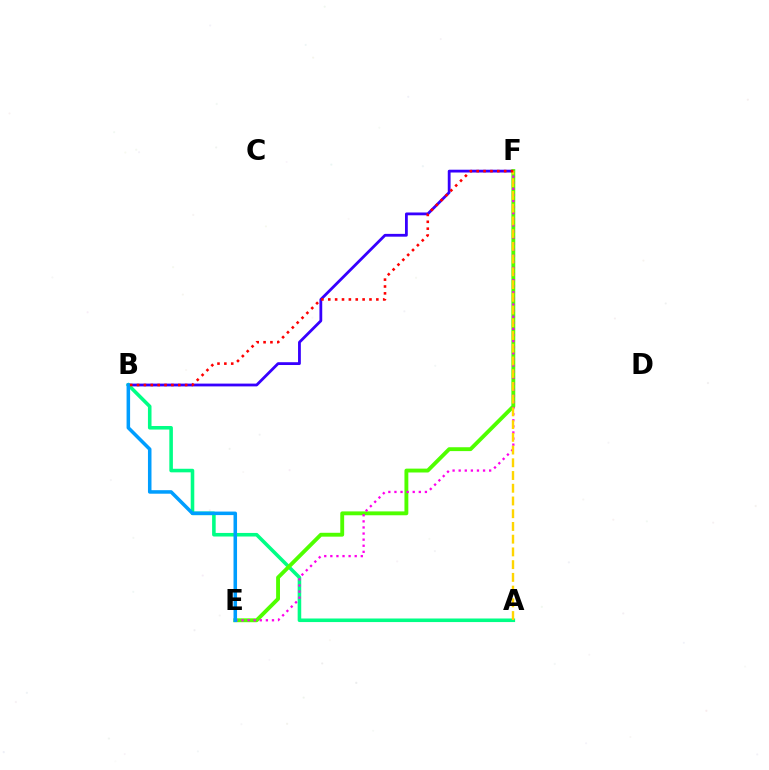{('B', 'F'): [{'color': '#3700ff', 'line_style': 'solid', 'thickness': 2.02}, {'color': '#ff0000', 'line_style': 'dotted', 'thickness': 1.87}], ('A', 'B'): [{'color': '#00ff86', 'line_style': 'solid', 'thickness': 2.57}], ('E', 'F'): [{'color': '#4fff00', 'line_style': 'solid', 'thickness': 2.78}, {'color': '#ff00ed', 'line_style': 'dotted', 'thickness': 1.66}], ('A', 'F'): [{'color': '#ffd500', 'line_style': 'dashed', 'thickness': 1.73}], ('B', 'E'): [{'color': '#009eff', 'line_style': 'solid', 'thickness': 2.54}]}